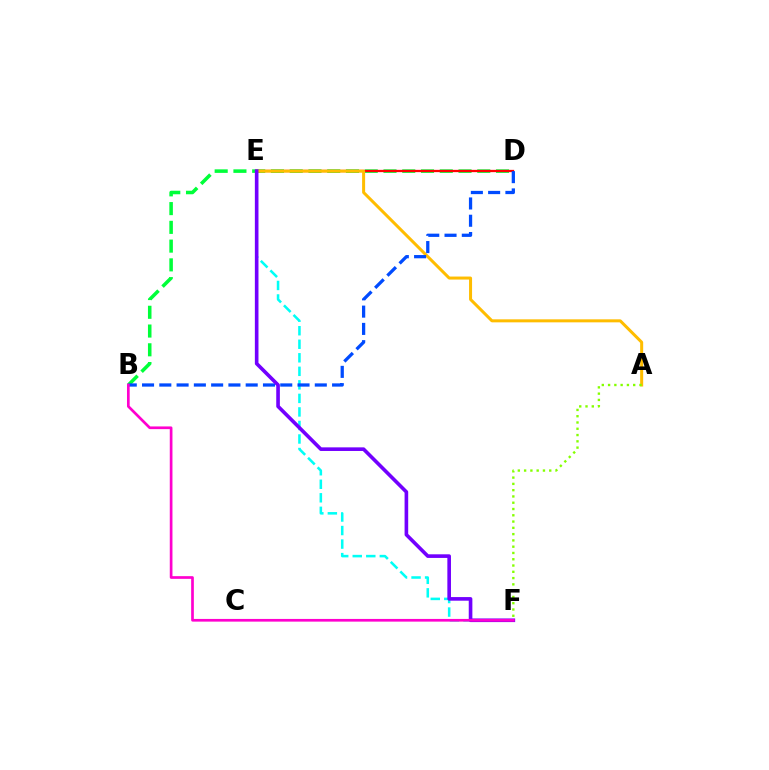{('B', 'D'): [{'color': '#00ff39', 'line_style': 'dashed', 'thickness': 2.55}, {'color': '#004bff', 'line_style': 'dashed', 'thickness': 2.35}], ('D', 'E'): [{'color': '#ff0000', 'line_style': 'solid', 'thickness': 1.64}], ('E', 'F'): [{'color': '#00fff6', 'line_style': 'dashed', 'thickness': 1.84}, {'color': '#7200ff', 'line_style': 'solid', 'thickness': 2.61}], ('A', 'E'): [{'color': '#ffbd00', 'line_style': 'solid', 'thickness': 2.17}], ('A', 'F'): [{'color': '#84ff00', 'line_style': 'dotted', 'thickness': 1.71}], ('B', 'F'): [{'color': '#ff00cf', 'line_style': 'solid', 'thickness': 1.94}]}